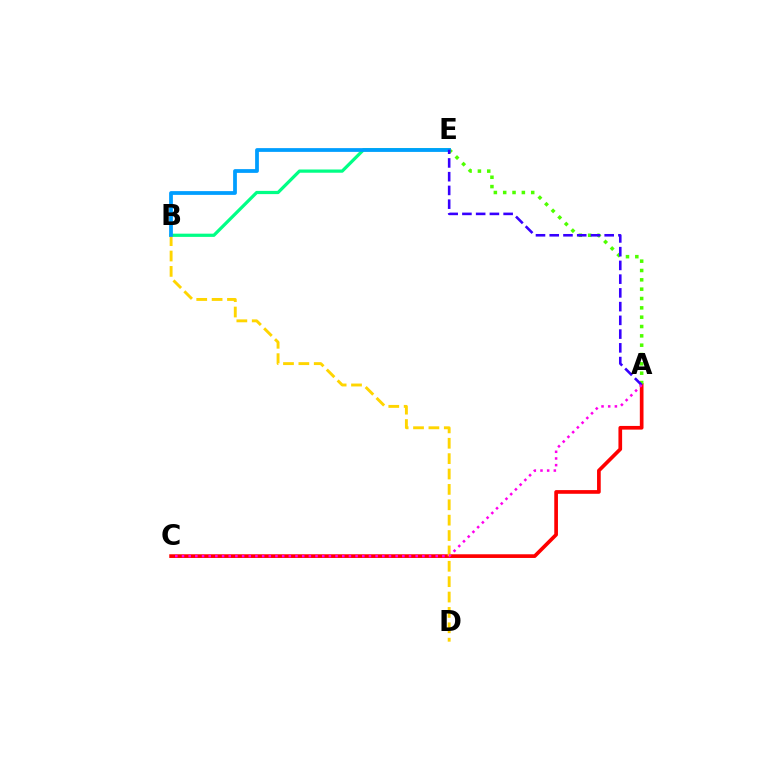{('A', 'C'): [{'color': '#ff0000', 'line_style': 'solid', 'thickness': 2.65}, {'color': '#ff00ed', 'line_style': 'dotted', 'thickness': 1.81}], ('B', 'E'): [{'color': '#00ff86', 'line_style': 'solid', 'thickness': 2.32}, {'color': '#009eff', 'line_style': 'solid', 'thickness': 2.7}], ('B', 'D'): [{'color': '#ffd500', 'line_style': 'dashed', 'thickness': 2.09}], ('A', 'E'): [{'color': '#4fff00', 'line_style': 'dotted', 'thickness': 2.54}, {'color': '#3700ff', 'line_style': 'dashed', 'thickness': 1.87}]}